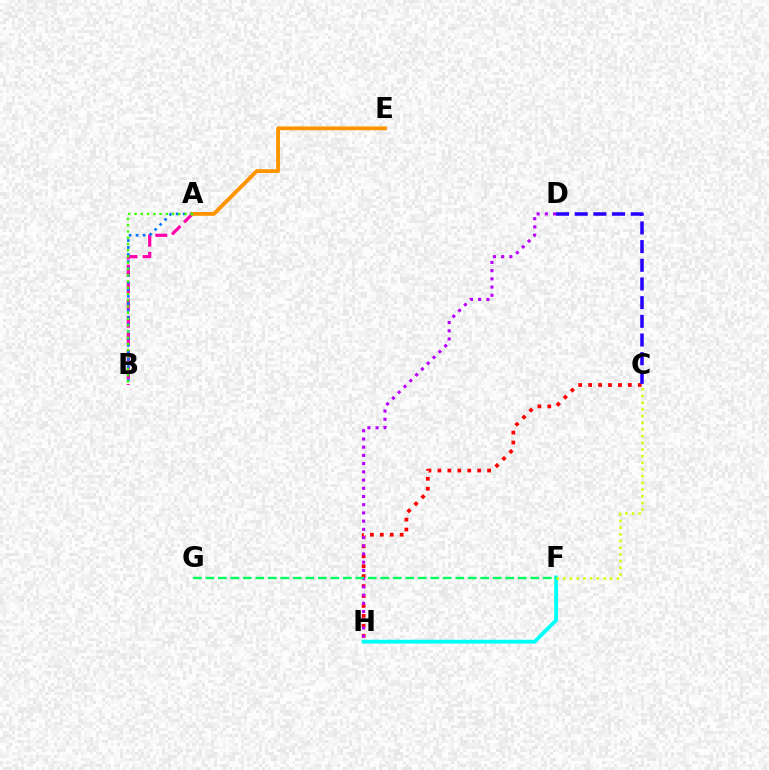{('F', 'H'): [{'color': '#00fff6', 'line_style': 'solid', 'thickness': 2.75}], ('C', 'H'): [{'color': '#ff0000', 'line_style': 'dotted', 'thickness': 2.7}], ('D', 'H'): [{'color': '#b900ff', 'line_style': 'dotted', 'thickness': 2.23}], ('C', 'F'): [{'color': '#d1ff00', 'line_style': 'dotted', 'thickness': 1.81}], ('F', 'G'): [{'color': '#00ff5c', 'line_style': 'dashed', 'thickness': 1.7}], ('A', 'B'): [{'color': '#ff00ac', 'line_style': 'dashed', 'thickness': 2.32}, {'color': '#0074ff', 'line_style': 'dotted', 'thickness': 1.9}, {'color': '#3dff00', 'line_style': 'dotted', 'thickness': 1.7}], ('C', 'D'): [{'color': '#2500ff', 'line_style': 'dashed', 'thickness': 2.54}], ('A', 'E'): [{'color': '#ff9400', 'line_style': 'solid', 'thickness': 2.74}]}